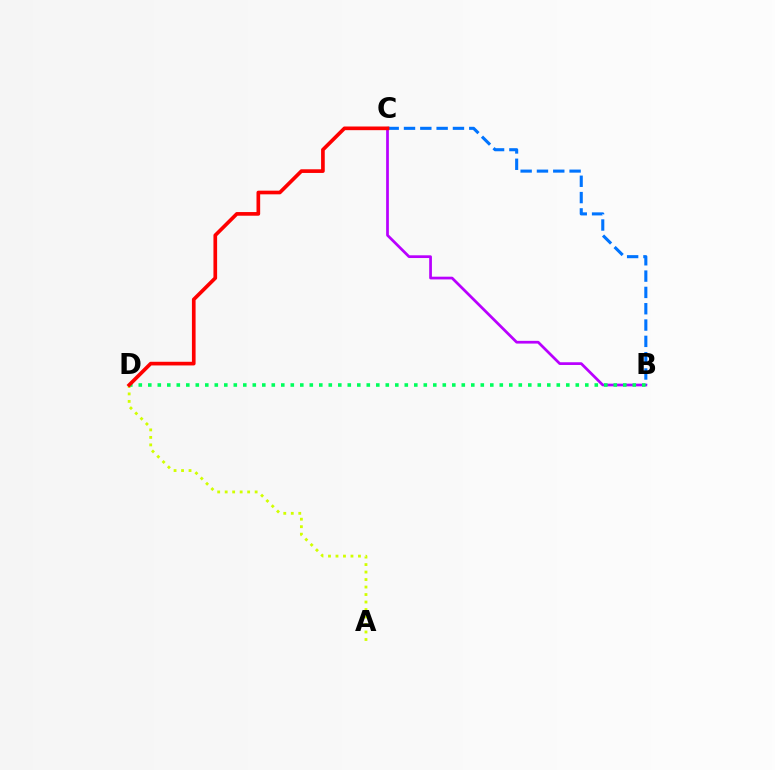{('A', 'D'): [{'color': '#d1ff00', 'line_style': 'dotted', 'thickness': 2.04}], ('B', 'C'): [{'color': '#b900ff', 'line_style': 'solid', 'thickness': 1.96}, {'color': '#0074ff', 'line_style': 'dashed', 'thickness': 2.22}], ('B', 'D'): [{'color': '#00ff5c', 'line_style': 'dotted', 'thickness': 2.58}], ('C', 'D'): [{'color': '#ff0000', 'line_style': 'solid', 'thickness': 2.64}]}